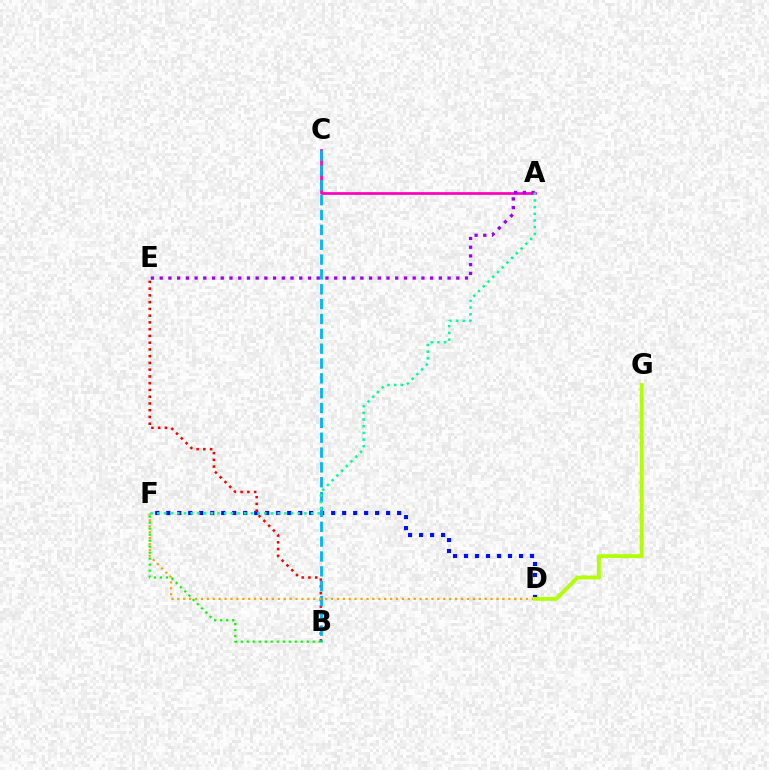{('A', 'C'): [{'color': '#ff00bd', 'line_style': 'solid', 'thickness': 1.95}], ('A', 'E'): [{'color': '#9b00ff', 'line_style': 'dotted', 'thickness': 2.37}], ('D', 'F'): [{'color': '#0010ff', 'line_style': 'dotted', 'thickness': 2.99}, {'color': '#ffa500', 'line_style': 'dotted', 'thickness': 1.61}], ('B', 'E'): [{'color': '#ff0000', 'line_style': 'dotted', 'thickness': 1.83}], ('B', 'C'): [{'color': '#00b5ff', 'line_style': 'dashed', 'thickness': 2.02}], ('A', 'F'): [{'color': '#00ff9d', 'line_style': 'dotted', 'thickness': 1.82}], ('D', 'G'): [{'color': '#b3ff00', 'line_style': 'solid', 'thickness': 2.77}], ('B', 'F'): [{'color': '#08ff00', 'line_style': 'dotted', 'thickness': 1.63}]}